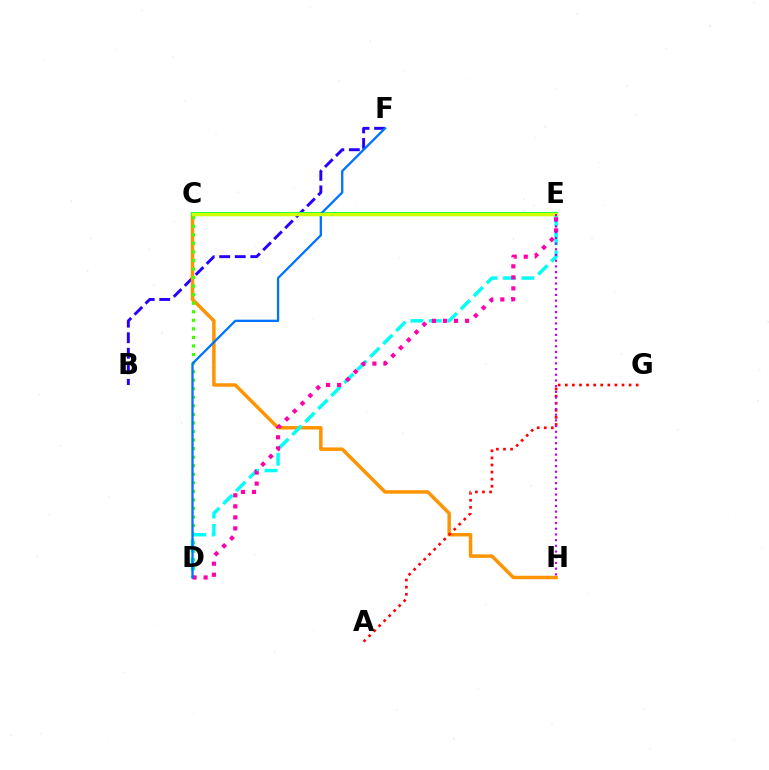{('B', 'F'): [{'color': '#2500ff', 'line_style': 'dashed', 'thickness': 2.11}], ('C', 'H'): [{'color': '#ff9400', 'line_style': 'solid', 'thickness': 2.51}], ('C', 'D'): [{'color': '#3dff00', 'line_style': 'dotted', 'thickness': 2.32}], ('C', 'E'): [{'color': '#00ff5c', 'line_style': 'solid', 'thickness': 2.95}, {'color': '#d1ff00', 'line_style': 'solid', 'thickness': 2.46}], ('D', 'E'): [{'color': '#00fff6', 'line_style': 'dashed', 'thickness': 2.5}, {'color': '#ff00ac', 'line_style': 'dotted', 'thickness': 3.0}], ('A', 'G'): [{'color': '#ff0000', 'line_style': 'dotted', 'thickness': 1.93}], ('D', 'F'): [{'color': '#0074ff', 'line_style': 'solid', 'thickness': 1.67}], ('E', 'H'): [{'color': '#b900ff', 'line_style': 'dotted', 'thickness': 1.55}]}